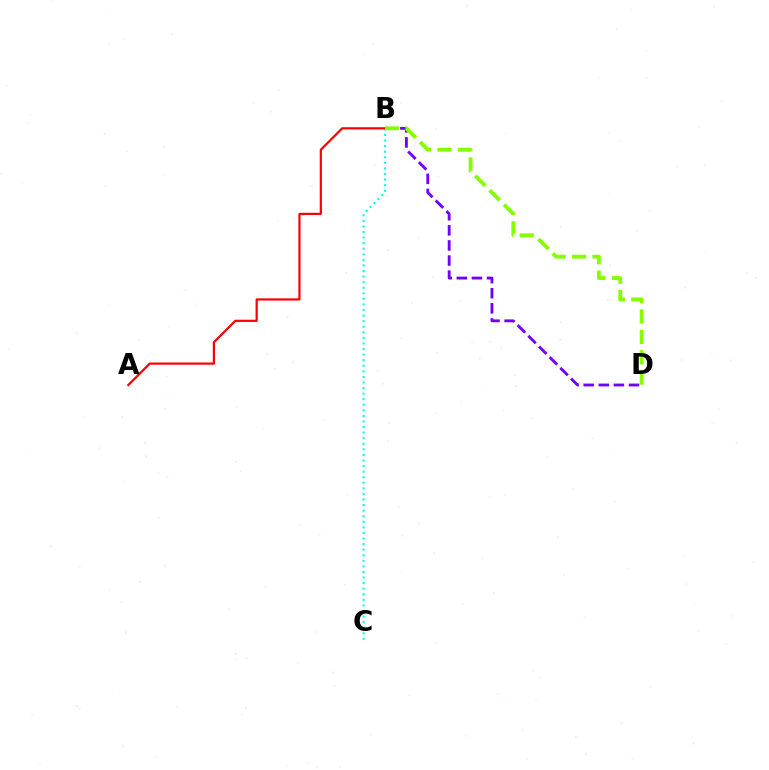{('B', 'C'): [{'color': '#00fff6', 'line_style': 'dotted', 'thickness': 1.51}], ('B', 'D'): [{'color': '#7200ff', 'line_style': 'dashed', 'thickness': 2.05}, {'color': '#84ff00', 'line_style': 'dashed', 'thickness': 2.77}], ('A', 'B'): [{'color': '#ff0000', 'line_style': 'solid', 'thickness': 1.59}]}